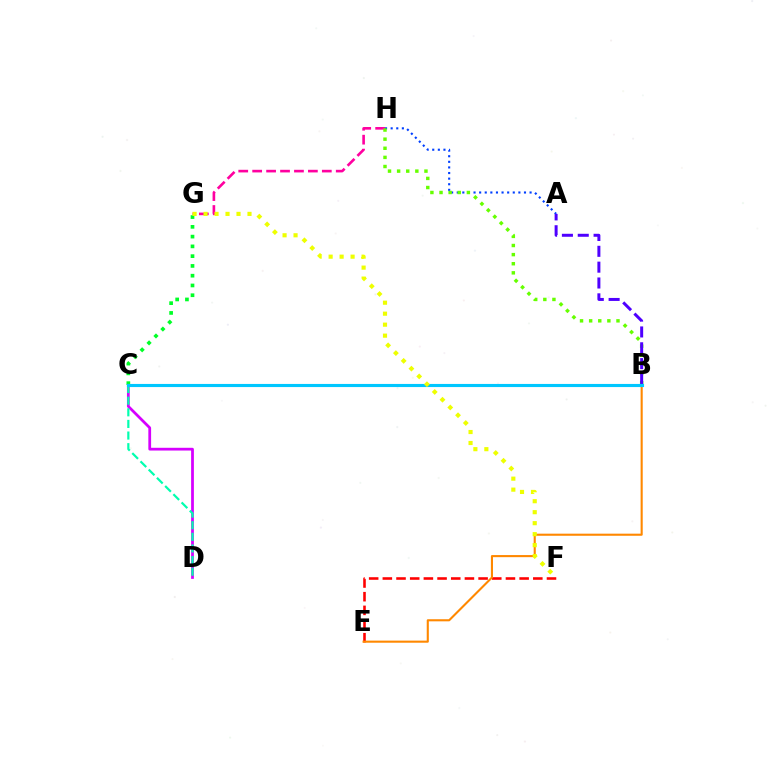{('G', 'H'): [{'color': '#ff00a0', 'line_style': 'dashed', 'thickness': 1.89}], ('E', 'F'): [{'color': '#ff0000', 'line_style': 'dashed', 'thickness': 1.86}], ('B', 'E'): [{'color': '#ff8800', 'line_style': 'solid', 'thickness': 1.51}], ('A', 'H'): [{'color': '#003fff', 'line_style': 'dotted', 'thickness': 1.52}], ('C', 'D'): [{'color': '#d600ff', 'line_style': 'solid', 'thickness': 1.98}, {'color': '#00ffaf', 'line_style': 'dashed', 'thickness': 1.58}], ('B', 'H'): [{'color': '#66ff00', 'line_style': 'dotted', 'thickness': 2.48}], ('A', 'B'): [{'color': '#4f00ff', 'line_style': 'dashed', 'thickness': 2.15}], ('C', 'G'): [{'color': '#00ff27', 'line_style': 'dotted', 'thickness': 2.65}], ('B', 'C'): [{'color': '#00c7ff', 'line_style': 'solid', 'thickness': 2.25}], ('F', 'G'): [{'color': '#eeff00', 'line_style': 'dotted', 'thickness': 2.98}]}